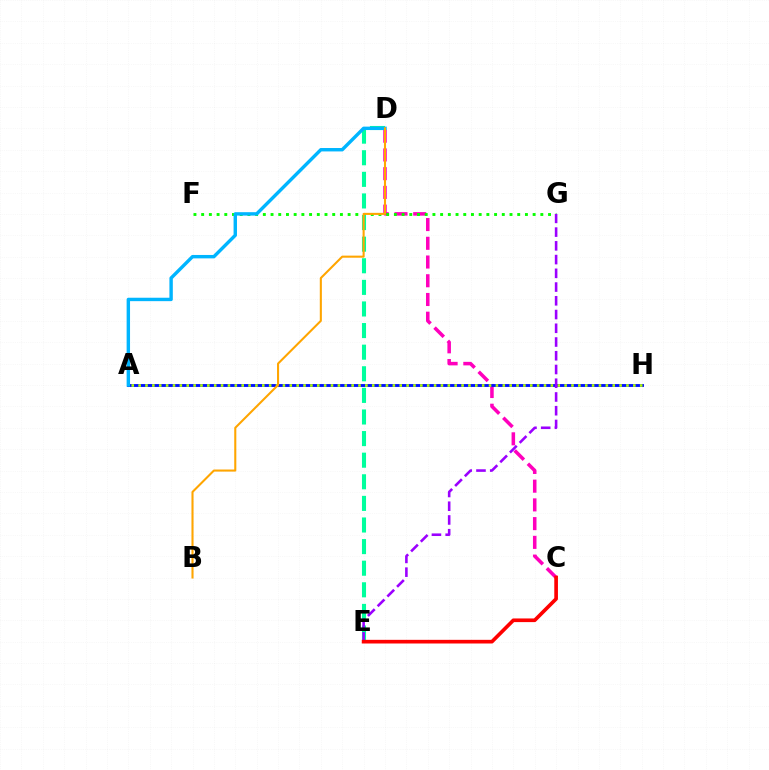{('C', 'D'): [{'color': '#ff00bd', 'line_style': 'dashed', 'thickness': 2.54}], ('F', 'G'): [{'color': '#08ff00', 'line_style': 'dotted', 'thickness': 2.09}], ('A', 'H'): [{'color': '#0010ff', 'line_style': 'solid', 'thickness': 2.07}, {'color': '#b3ff00', 'line_style': 'dotted', 'thickness': 1.87}], ('D', 'E'): [{'color': '#00ff9d', 'line_style': 'dashed', 'thickness': 2.93}], ('E', 'G'): [{'color': '#9b00ff', 'line_style': 'dashed', 'thickness': 1.87}], ('A', 'D'): [{'color': '#00b5ff', 'line_style': 'solid', 'thickness': 2.46}], ('C', 'E'): [{'color': '#ff0000', 'line_style': 'solid', 'thickness': 2.63}], ('B', 'D'): [{'color': '#ffa500', 'line_style': 'solid', 'thickness': 1.5}]}